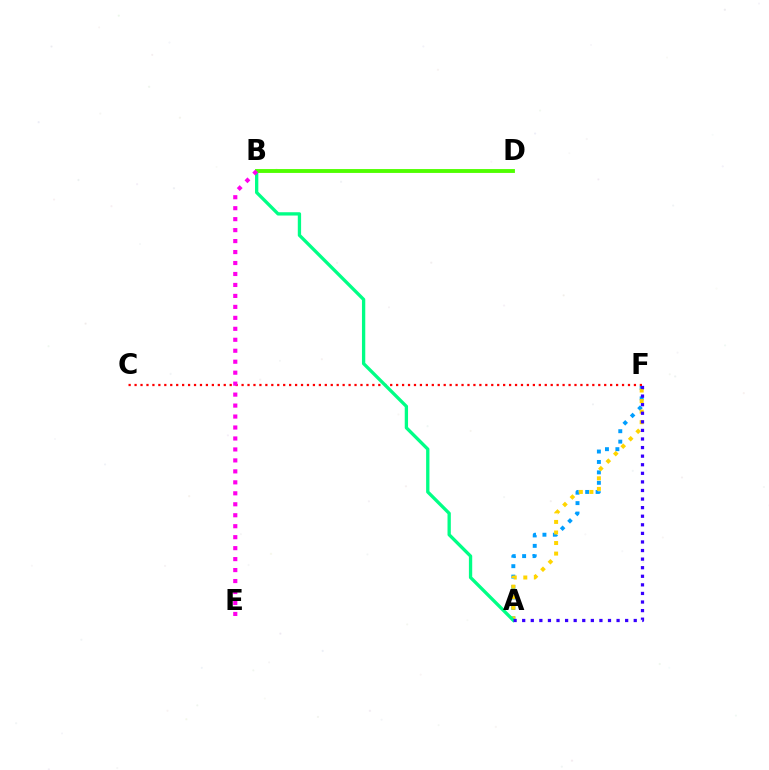{('A', 'F'): [{'color': '#009eff', 'line_style': 'dotted', 'thickness': 2.83}, {'color': '#ffd500', 'line_style': 'dotted', 'thickness': 2.87}, {'color': '#3700ff', 'line_style': 'dotted', 'thickness': 2.33}], ('C', 'F'): [{'color': '#ff0000', 'line_style': 'dotted', 'thickness': 1.62}], ('A', 'B'): [{'color': '#00ff86', 'line_style': 'solid', 'thickness': 2.39}], ('B', 'D'): [{'color': '#4fff00', 'line_style': 'solid', 'thickness': 2.78}], ('B', 'E'): [{'color': '#ff00ed', 'line_style': 'dotted', 'thickness': 2.98}]}